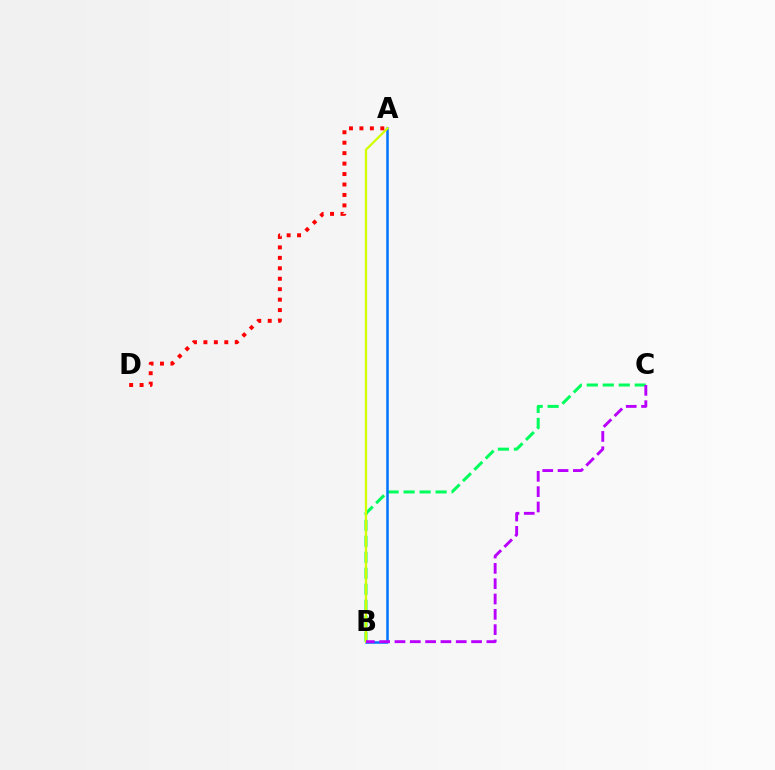{('B', 'C'): [{'color': '#00ff5c', 'line_style': 'dashed', 'thickness': 2.17}, {'color': '#b900ff', 'line_style': 'dashed', 'thickness': 2.08}], ('A', 'B'): [{'color': '#0074ff', 'line_style': 'solid', 'thickness': 1.81}, {'color': '#d1ff00', 'line_style': 'solid', 'thickness': 1.63}], ('A', 'D'): [{'color': '#ff0000', 'line_style': 'dotted', 'thickness': 2.84}]}